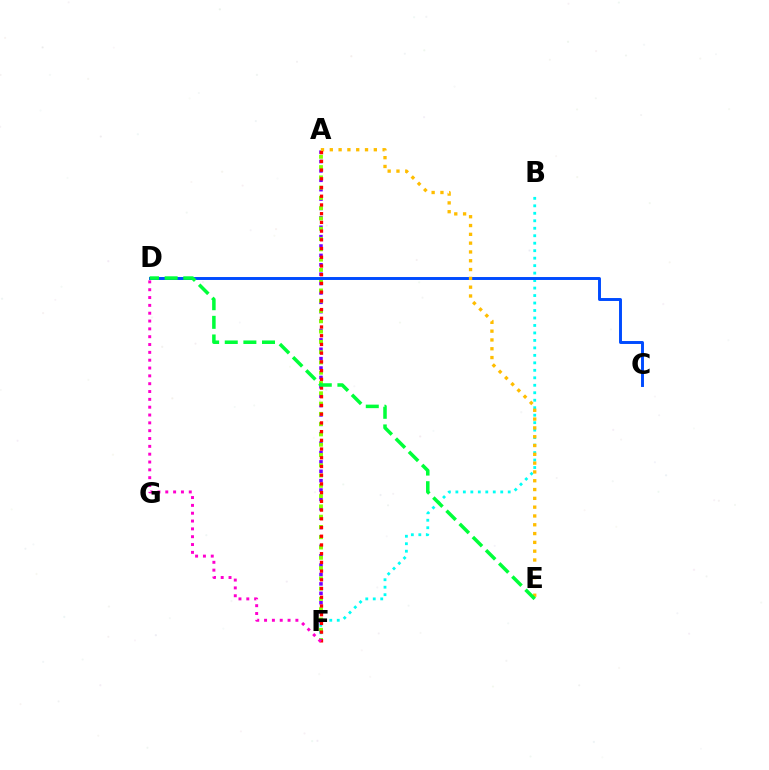{('A', 'F'): [{'color': '#7200ff', 'line_style': 'dotted', 'thickness': 2.55}, {'color': '#84ff00', 'line_style': 'dotted', 'thickness': 2.79}, {'color': '#ff0000', 'line_style': 'dotted', 'thickness': 2.37}], ('B', 'F'): [{'color': '#00fff6', 'line_style': 'dotted', 'thickness': 2.03}], ('C', 'D'): [{'color': '#004bff', 'line_style': 'solid', 'thickness': 2.12}], ('A', 'E'): [{'color': '#ffbd00', 'line_style': 'dotted', 'thickness': 2.39}], ('D', 'E'): [{'color': '#00ff39', 'line_style': 'dashed', 'thickness': 2.53}], ('D', 'F'): [{'color': '#ff00cf', 'line_style': 'dotted', 'thickness': 2.13}]}